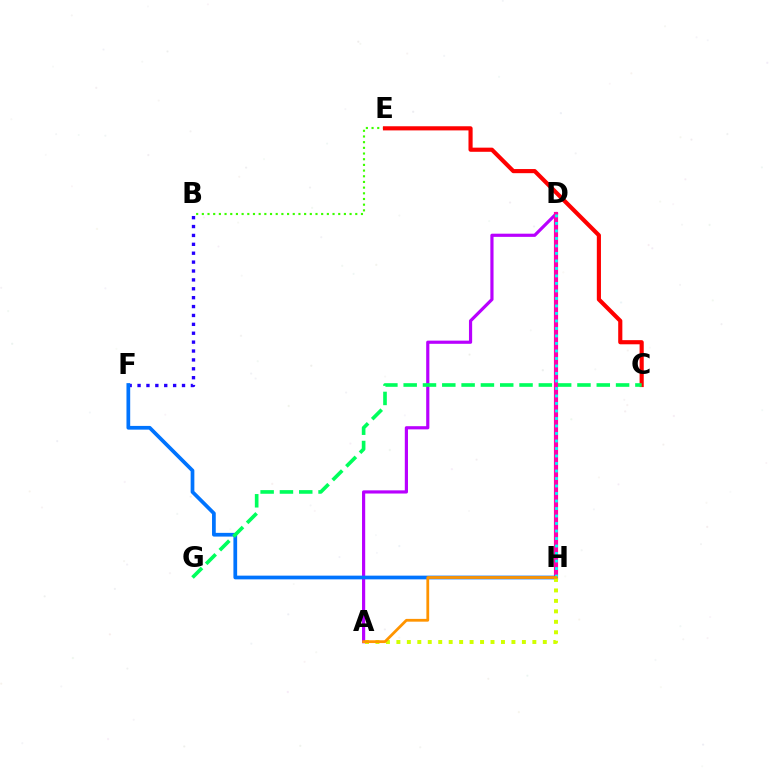{('A', 'D'): [{'color': '#b900ff', 'line_style': 'solid', 'thickness': 2.29}], ('B', 'E'): [{'color': '#3dff00', 'line_style': 'dotted', 'thickness': 1.54}], ('B', 'F'): [{'color': '#2500ff', 'line_style': 'dotted', 'thickness': 2.42}], ('D', 'H'): [{'color': '#ff00ac', 'line_style': 'solid', 'thickness': 2.99}, {'color': '#00fff6', 'line_style': 'dotted', 'thickness': 2.04}], ('F', 'H'): [{'color': '#0074ff', 'line_style': 'solid', 'thickness': 2.68}], ('A', 'H'): [{'color': '#d1ff00', 'line_style': 'dotted', 'thickness': 2.84}, {'color': '#ff9400', 'line_style': 'solid', 'thickness': 2.0}], ('C', 'E'): [{'color': '#ff0000', 'line_style': 'solid', 'thickness': 2.98}], ('C', 'G'): [{'color': '#00ff5c', 'line_style': 'dashed', 'thickness': 2.62}]}